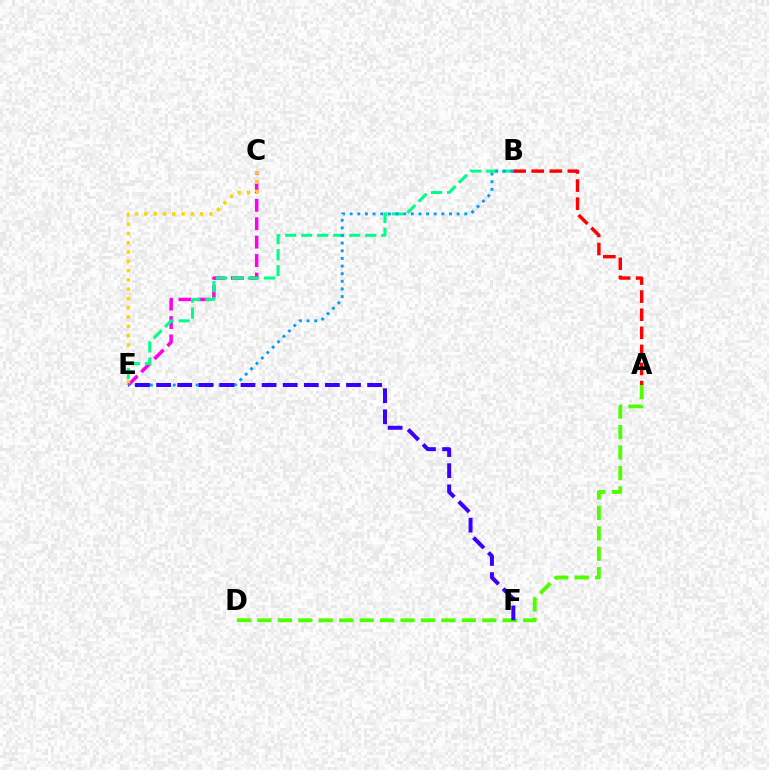{('C', 'E'): [{'color': '#ff00ed', 'line_style': 'dashed', 'thickness': 2.5}, {'color': '#ffd500', 'line_style': 'dotted', 'thickness': 2.52}], ('A', 'D'): [{'color': '#4fff00', 'line_style': 'dashed', 'thickness': 2.78}], ('B', 'E'): [{'color': '#00ff86', 'line_style': 'dashed', 'thickness': 2.17}, {'color': '#009eff', 'line_style': 'dotted', 'thickness': 2.08}], ('A', 'B'): [{'color': '#ff0000', 'line_style': 'dashed', 'thickness': 2.46}], ('E', 'F'): [{'color': '#3700ff', 'line_style': 'dashed', 'thickness': 2.87}]}